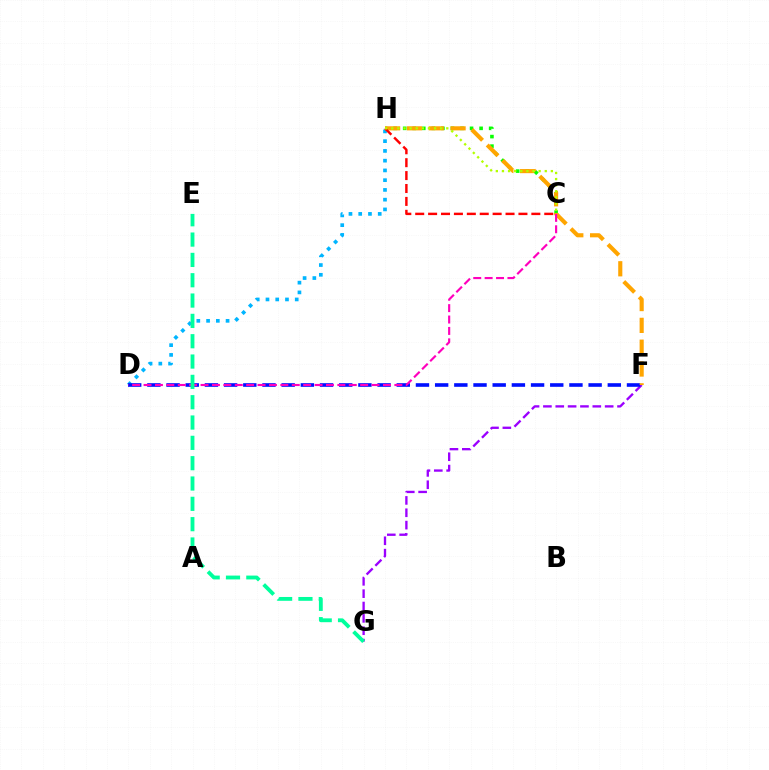{('C', 'H'): [{'color': '#08ff00', 'line_style': 'dotted', 'thickness': 2.59}, {'color': '#ff0000', 'line_style': 'dashed', 'thickness': 1.75}, {'color': '#b3ff00', 'line_style': 'dotted', 'thickness': 1.66}], ('D', 'H'): [{'color': '#00b5ff', 'line_style': 'dotted', 'thickness': 2.65}], ('F', 'G'): [{'color': '#9b00ff', 'line_style': 'dashed', 'thickness': 1.68}], ('D', 'F'): [{'color': '#0010ff', 'line_style': 'dashed', 'thickness': 2.61}], ('F', 'H'): [{'color': '#ffa500', 'line_style': 'dashed', 'thickness': 2.96}], ('C', 'D'): [{'color': '#ff00bd', 'line_style': 'dashed', 'thickness': 1.55}], ('E', 'G'): [{'color': '#00ff9d', 'line_style': 'dashed', 'thickness': 2.76}]}